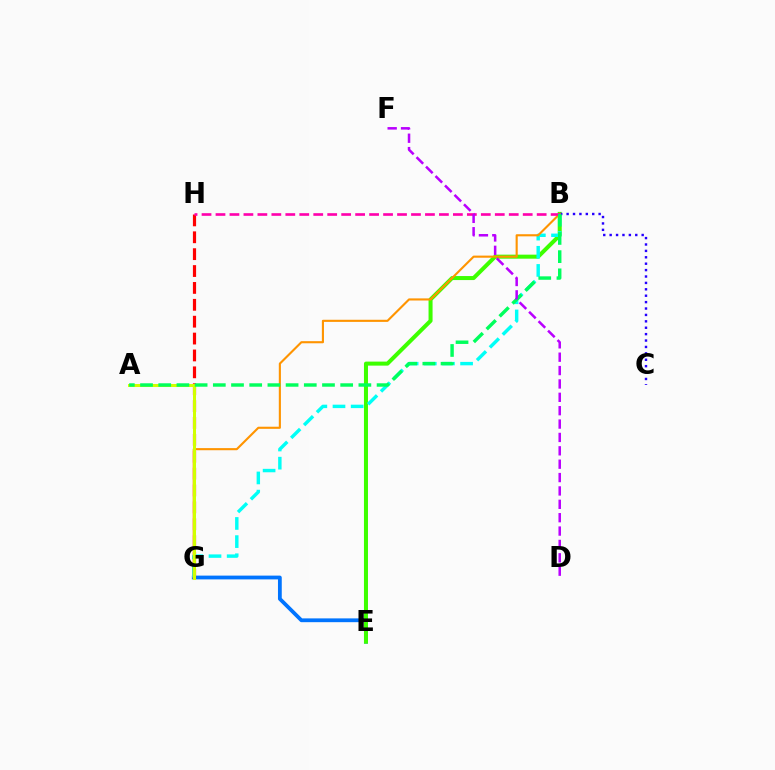{('E', 'G'): [{'color': '#0074ff', 'line_style': 'solid', 'thickness': 2.73}], ('B', 'E'): [{'color': '#3dff00', 'line_style': 'solid', 'thickness': 2.89}], ('G', 'H'): [{'color': '#ff0000', 'line_style': 'dashed', 'thickness': 2.29}], ('B', 'G'): [{'color': '#00fff6', 'line_style': 'dashed', 'thickness': 2.47}, {'color': '#ff9400', 'line_style': 'solid', 'thickness': 1.52}], ('B', 'C'): [{'color': '#2500ff', 'line_style': 'dotted', 'thickness': 1.74}], ('A', 'G'): [{'color': '#d1ff00', 'line_style': 'solid', 'thickness': 2.17}], ('B', 'H'): [{'color': '#ff00ac', 'line_style': 'dashed', 'thickness': 1.9}], ('A', 'B'): [{'color': '#00ff5c', 'line_style': 'dashed', 'thickness': 2.47}], ('D', 'F'): [{'color': '#b900ff', 'line_style': 'dashed', 'thickness': 1.82}]}